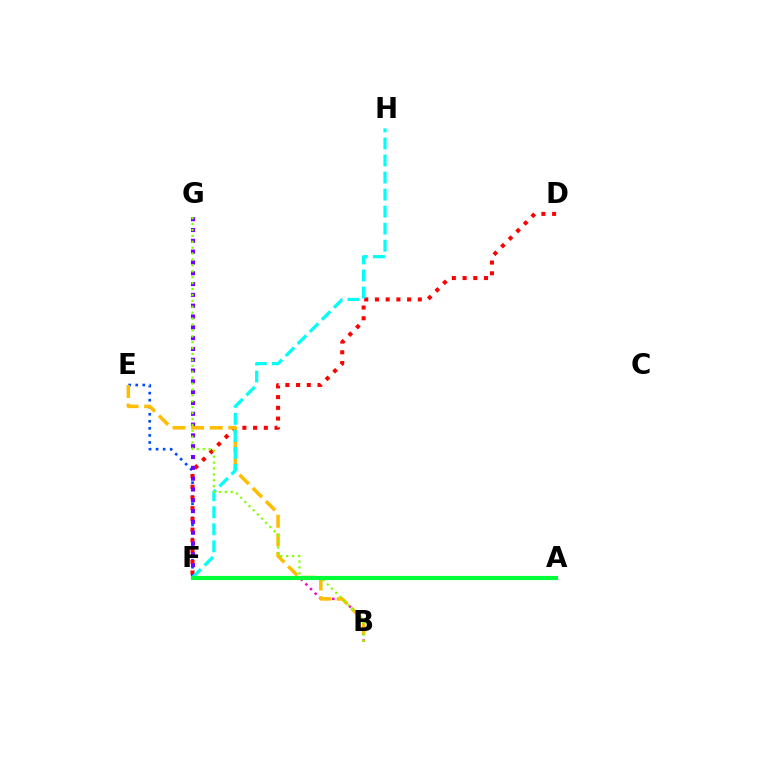{('E', 'F'): [{'color': '#004bff', 'line_style': 'dotted', 'thickness': 1.91}], ('D', 'F'): [{'color': '#ff0000', 'line_style': 'dotted', 'thickness': 2.91}], ('B', 'F'): [{'color': '#ff00cf', 'line_style': 'dotted', 'thickness': 1.79}], ('F', 'G'): [{'color': '#7200ff', 'line_style': 'dotted', 'thickness': 2.94}], ('B', 'E'): [{'color': '#ffbd00', 'line_style': 'dashed', 'thickness': 2.53}], ('F', 'H'): [{'color': '#00fff6', 'line_style': 'dashed', 'thickness': 2.32}], ('B', 'G'): [{'color': '#84ff00', 'line_style': 'dotted', 'thickness': 1.6}], ('A', 'F'): [{'color': '#00ff39', 'line_style': 'solid', 'thickness': 2.98}]}